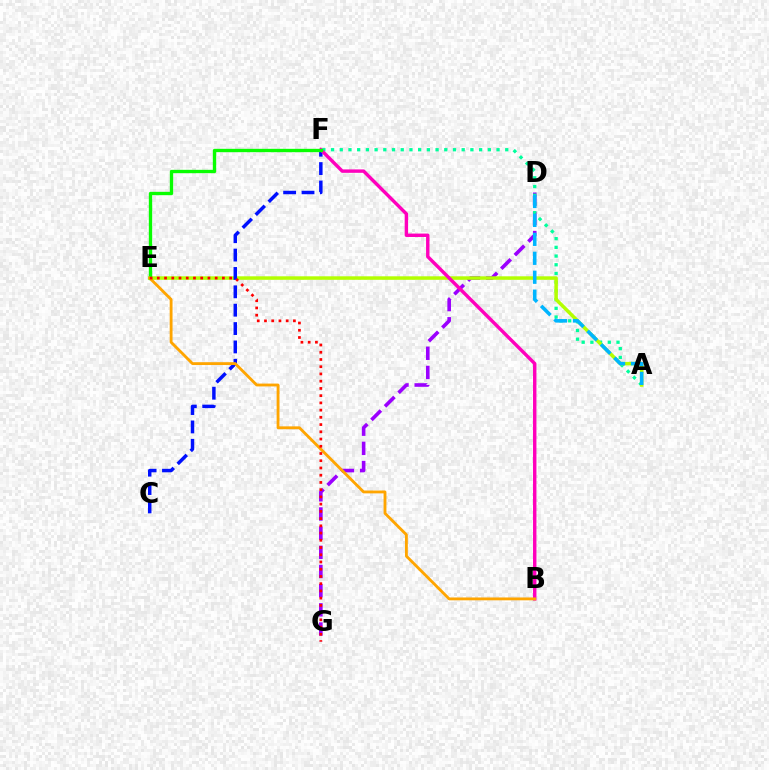{('D', 'G'): [{'color': '#9b00ff', 'line_style': 'dashed', 'thickness': 2.6}], ('A', 'F'): [{'color': '#00ff9d', 'line_style': 'dotted', 'thickness': 2.37}], ('A', 'E'): [{'color': '#b3ff00', 'line_style': 'solid', 'thickness': 2.53}], ('A', 'D'): [{'color': '#00b5ff', 'line_style': 'dashed', 'thickness': 2.57}], ('C', 'F'): [{'color': '#0010ff', 'line_style': 'dashed', 'thickness': 2.5}], ('B', 'F'): [{'color': '#ff00bd', 'line_style': 'solid', 'thickness': 2.46}], ('E', 'F'): [{'color': '#08ff00', 'line_style': 'solid', 'thickness': 2.41}], ('B', 'E'): [{'color': '#ffa500', 'line_style': 'solid', 'thickness': 2.05}], ('E', 'G'): [{'color': '#ff0000', 'line_style': 'dotted', 'thickness': 1.96}]}